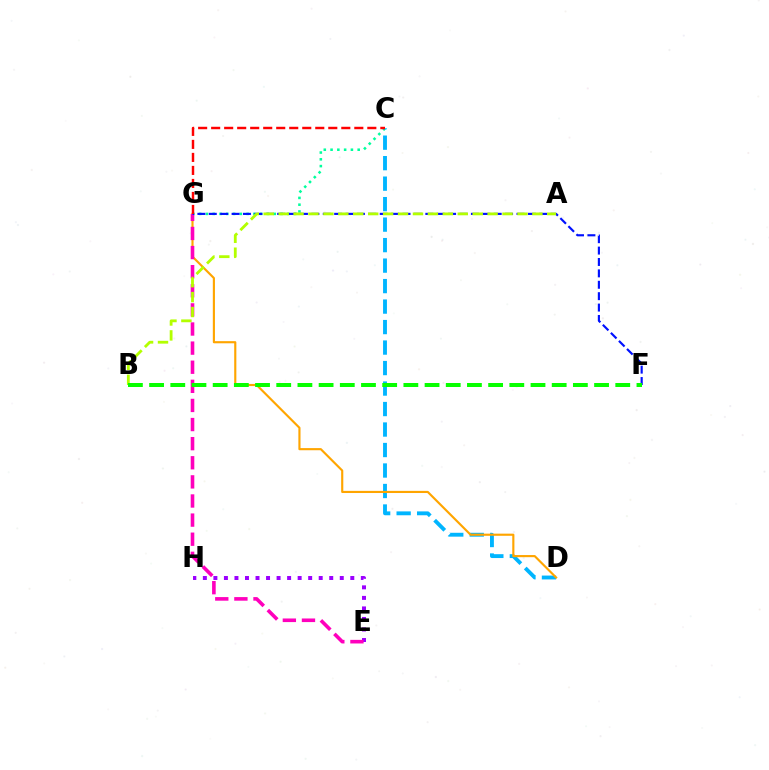{('E', 'H'): [{'color': '#9b00ff', 'line_style': 'dotted', 'thickness': 2.86}], ('C', 'G'): [{'color': '#00ff9d', 'line_style': 'dotted', 'thickness': 1.84}, {'color': '#ff0000', 'line_style': 'dashed', 'thickness': 1.77}], ('C', 'D'): [{'color': '#00b5ff', 'line_style': 'dashed', 'thickness': 2.78}], ('D', 'G'): [{'color': '#ffa500', 'line_style': 'solid', 'thickness': 1.54}], ('E', 'G'): [{'color': '#ff00bd', 'line_style': 'dashed', 'thickness': 2.6}], ('F', 'G'): [{'color': '#0010ff', 'line_style': 'dashed', 'thickness': 1.55}], ('A', 'B'): [{'color': '#b3ff00', 'line_style': 'dashed', 'thickness': 2.03}], ('B', 'F'): [{'color': '#08ff00', 'line_style': 'dashed', 'thickness': 2.88}]}